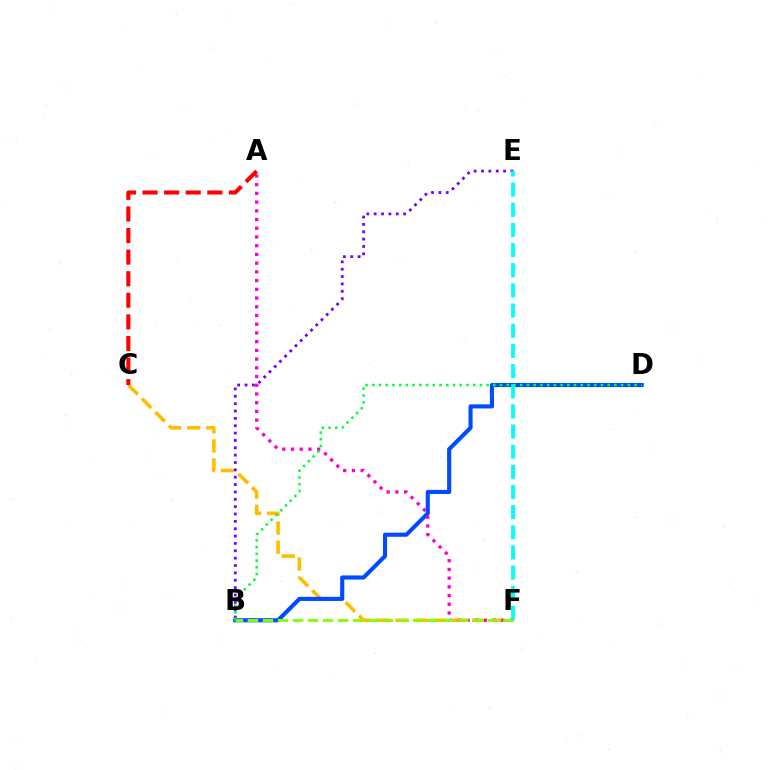{('C', 'F'): [{'color': '#ffbd00', 'line_style': 'dashed', 'thickness': 2.6}], ('B', 'D'): [{'color': '#004bff', 'line_style': 'solid', 'thickness': 2.96}, {'color': '#00ff39', 'line_style': 'dotted', 'thickness': 1.83}], ('A', 'F'): [{'color': '#ff00cf', 'line_style': 'dotted', 'thickness': 2.37}], ('B', 'F'): [{'color': '#84ff00', 'line_style': 'dashed', 'thickness': 2.04}], ('B', 'E'): [{'color': '#7200ff', 'line_style': 'dotted', 'thickness': 2.0}], ('A', 'C'): [{'color': '#ff0000', 'line_style': 'dashed', 'thickness': 2.93}], ('E', 'F'): [{'color': '#00fff6', 'line_style': 'dashed', 'thickness': 2.74}]}